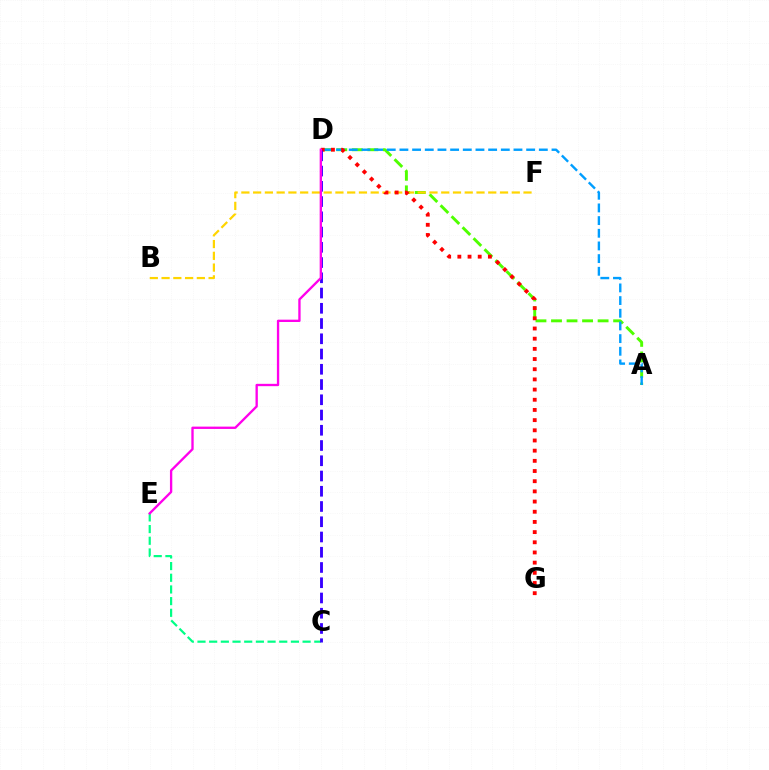{('A', 'D'): [{'color': '#4fff00', 'line_style': 'dashed', 'thickness': 2.11}, {'color': '#009eff', 'line_style': 'dashed', 'thickness': 1.72}], ('C', 'E'): [{'color': '#00ff86', 'line_style': 'dashed', 'thickness': 1.59}], ('B', 'F'): [{'color': '#ffd500', 'line_style': 'dashed', 'thickness': 1.6}], ('D', 'G'): [{'color': '#ff0000', 'line_style': 'dotted', 'thickness': 2.77}], ('C', 'D'): [{'color': '#3700ff', 'line_style': 'dashed', 'thickness': 2.07}], ('D', 'E'): [{'color': '#ff00ed', 'line_style': 'solid', 'thickness': 1.68}]}